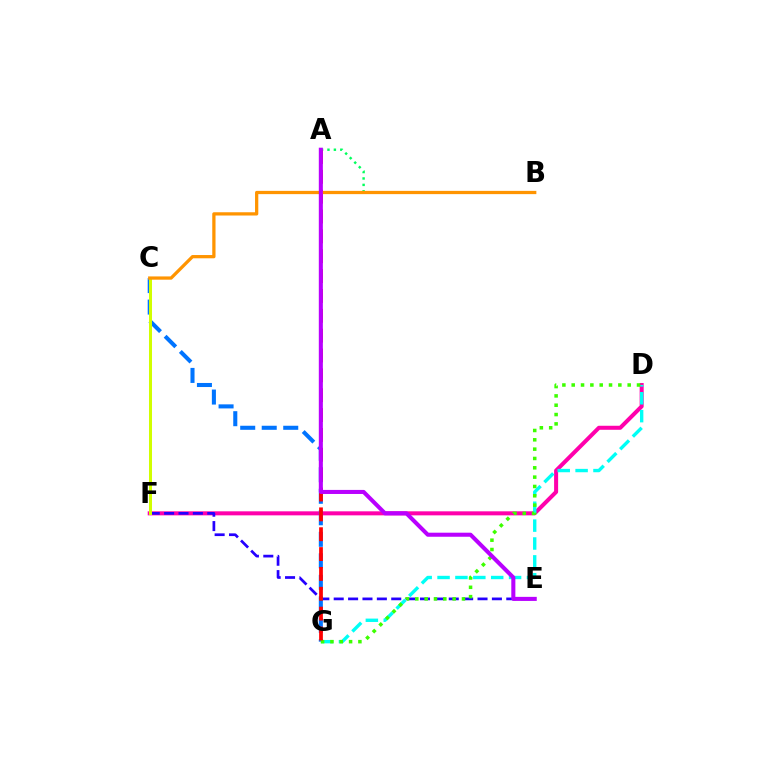{('A', 'B'): [{'color': '#00ff5c', 'line_style': 'dotted', 'thickness': 1.74}], ('D', 'F'): [{'color': '#ff00ac', 'line_style': 'solid', 'thickness': 2.9}], ('E', 'F'): [{'color': '#2500ff', 'line_style': 'dashed', 'thickness': 1.95}], ('C', 'G'): [{'color': '#0074ff', 'line_style': 'dashed', 'thickness': 2.92}], ('D', 'G'): [{'color': '#00fff6', 'line_style': 'dashed', 'thickness': 2.43}, {'color': '#3dff00', 'line_style': 'dotted', 'thickness': 2.53}], ('C', 'F'): [{'color': '#d1ff00', 'line_style': 'solid', 'thickness': 2.17}], ('A', 'G'): [{'color': '#ff0000', 'line_style': 'dashed', 'thickness': 2.7}], ('B', 'C'): [{'color': '#ff9400', 'line_style': 'solid', 'thickness': 2.35}], ('A', 'E'): [{'color': '#b900ff', 'line_style': 'solid', 'thickness': 2.92}]}